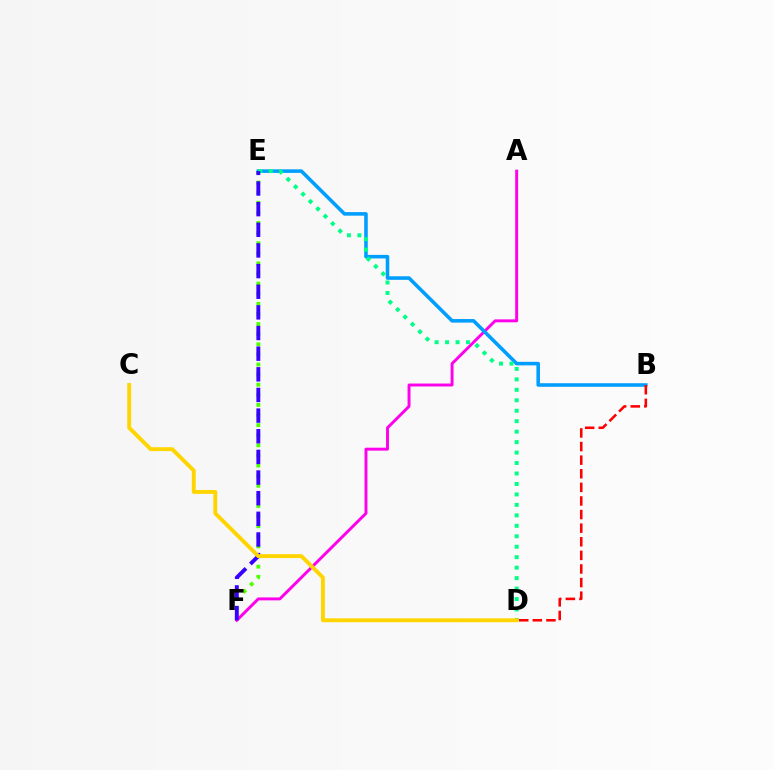{('E', 'F'): [{'color': '#4fff00', 'line_style': 'dotted', 'thickness': 2.75}, {'color': '#3700ff', 'line_style': 'dashed', 'thickness': 2.8}], ('A', 'F'): [{'color': '#ff00ed', 'line_style': 'solid', 'thickness': 2.11}], ('B', 'E'): [{'color': '#009eff', 'line_style': 'solid', 'thickness': 2.57}], ('D', 'E'): [{'color': '#00ff86', 'line_style': 'dotted', 'thickness': 2.84}], ('B', 'D'): [{'color': '#ff0000', 'line_style': 'dashed', 'thickness': 1.85}], ('C', 'D'): [{'color': '#ffd500', 'line_style': 'solid', 'thickness': 2.8}]}